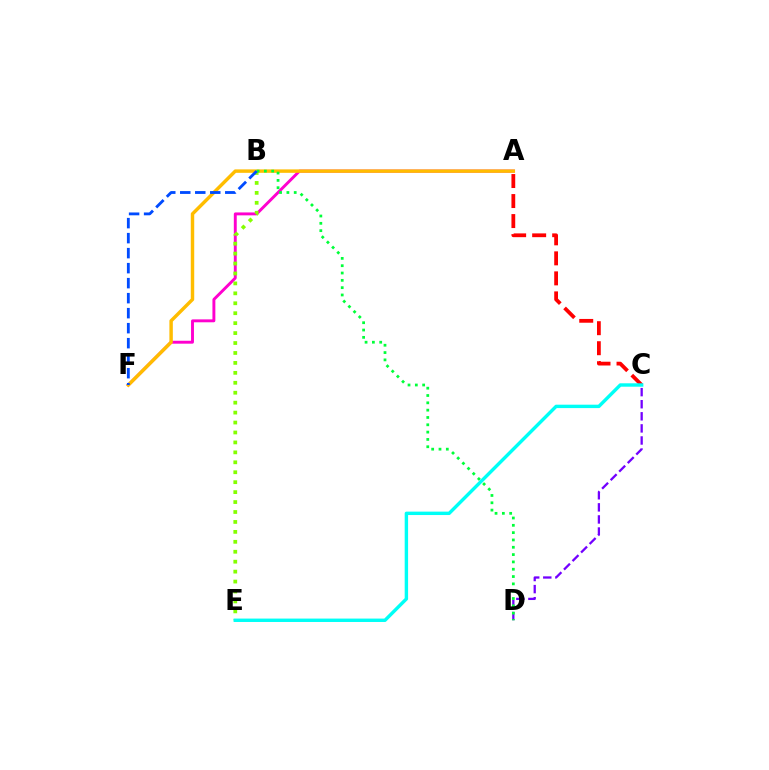{('A', 'C'): [{'color': '#ff0000', 'line_style': 'dashed', 'thickness': 2.72}], ('A', 'F'): [{'color': '#ff00cf', 'line_style': 'solid', 'thickness': 2.1}, {'color': '#ffbd00', 'line_style': 'solid', 'thickness': 2.48}], ('C', 'D'): [{'color': '#7200ff', 'line_style': 'dashed', 'thickness': 1.64}], ('B', 'E'): [{'color': '#84ff00', 'line_style': 'dotted', 'thickness': 2.7}], ('B', 'D'): [{'color': '#00ff39', 'line_style': 'dotted', 'thickness': 1.99}], ('B', 'F'): [{'color': '#004bff', 'line_style': 'dashed', 'thickness': 2.04}], ('C', 'E'): [{'color': '#00fff6', 'line_style': 'solid', 'thickness': 2.45}]}